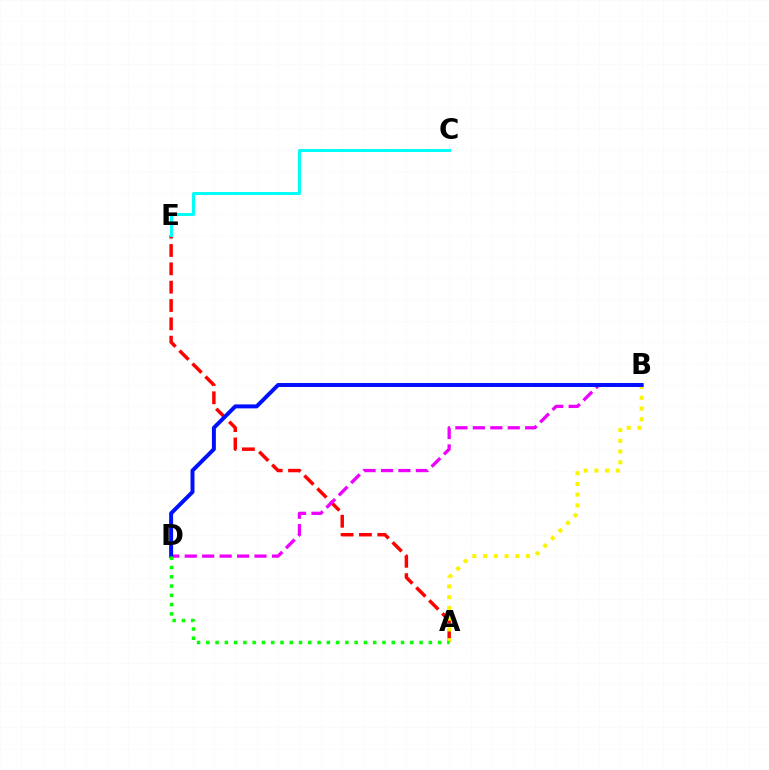{('A', 'E'): [{'color': '#ff0000', 'line_style': 'dashed', 'thickness': 2.49}], ('B', 'D'): [{'color': '#ee00ff', 'line_style': 'dashed', 'thickness': 2.37}, {'color': '#0010ff', 'line_style': 'solid', 'thickness': 2.86}], ('A', 'B'): [{'color': '#fcf500', 'line_style': 'dotted', 'thickness': 2.92}], ('C', 'E'): [{'color': '#00fff6', 'line_style': 'solid', 'thickness': 2.17}], ('A', 'D'): [{'color': '#08ff00', 'line_style': 'dotted', 'thickness': 2.52}]}